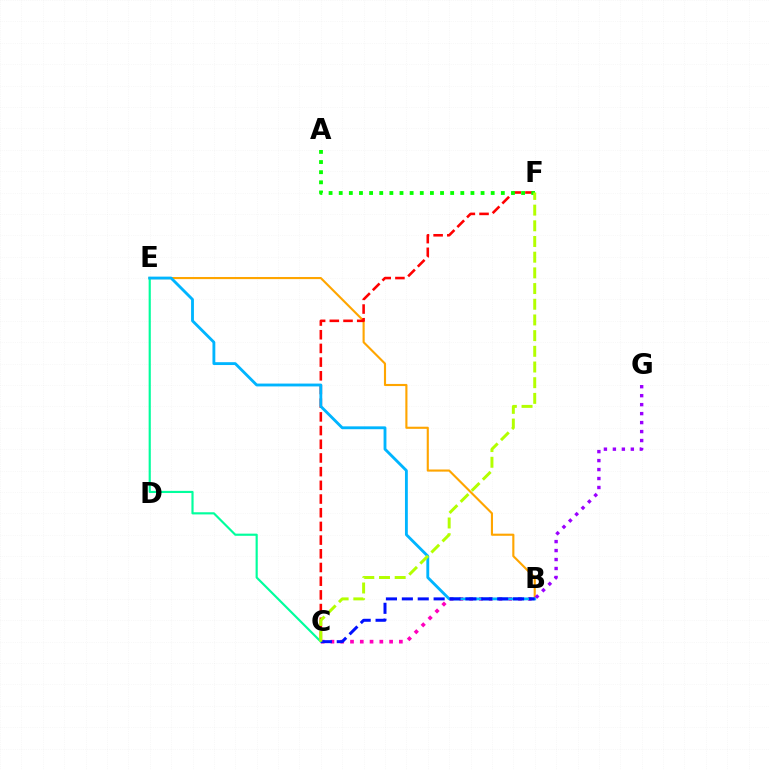{('B', 'E'): [{'color': '#ffa500', 'line_style': 'solid', 'thickness': 1.53}, {'color': '#00b5ff', 'line_style': 'solid', 'thickness': 2.05}], ('C', 'F'): [{'color': '#ff0000', 'line_style': 'dashed', 'thickness': 1.86}, {'color': '#b3ff00', 'line_style': 'dashed', 'thickness': 2.13}], ('B', 'C'): [{'color': '#ff00bd', 'line_style': 'dotted', 'thickness': 2.66}, {'color': '#0010ff', 'line_style': 'dashed', 'thickness': 2.16}], ('C', 'E'): [{'color': '#00ff9d', 'line_style': 'solid', 'thickness': 1.56}], ('A', 'F'): [{'color': '#08ff00', 'line_style': 'dotted', 'thickness': 2.75}], ('B', 'G'): [{'color': '#9b00ff', 'line_style': 'dotted', 'thickness': 2.44}]}